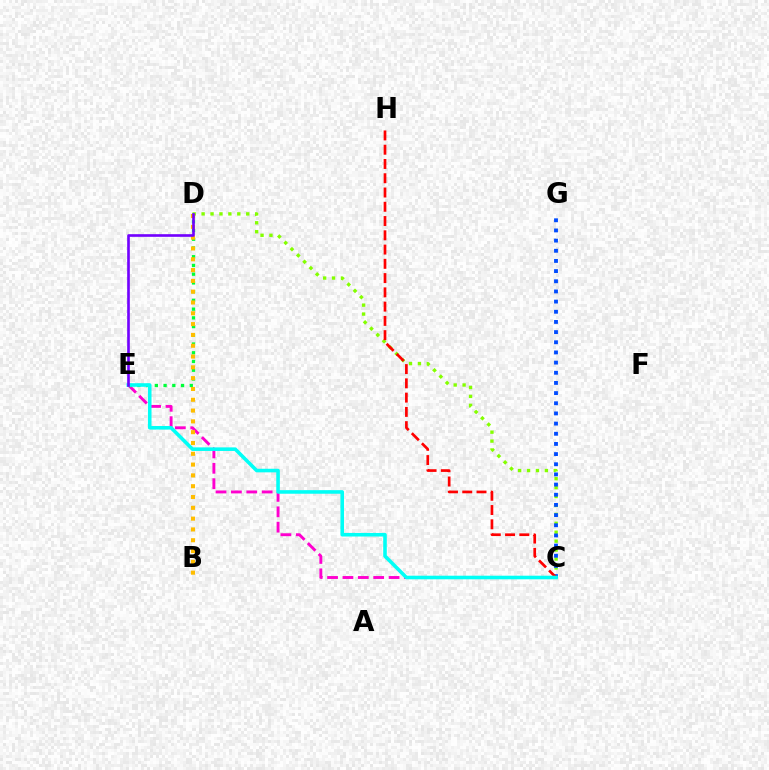{('C', 'D'): [{'color': '#84ff00', 'line_style': 'dotted', 'thickness': 2.42}], ('C', 'E'): [{'color': '#ff00cf', 'line_style': 'dashed', 'thickness': 2.09}, {'color': '#00fff6', 'line_style': 'solid', 'thickness': 2.58}], ('D', 'E'): [{'color': '#00ff39', 'line_style': 'dotted', 'thickness': 2.37}, {'color': '#7200ff', 'line_style': 'solid', 'thickness': 1.9}], ('C', 'G'): [{'color': '#004bff', 'line_style': 'dotted', 'thickness': 2.76}], ('B', 'D'): [{'color': '#ffbd00', 'line_style': 'dotted', 'thickness': 2.94}], ('C', 'H'): [{'color': '#ff0000', 'line_style': 'dashed', 'thickness': 1.94}]}